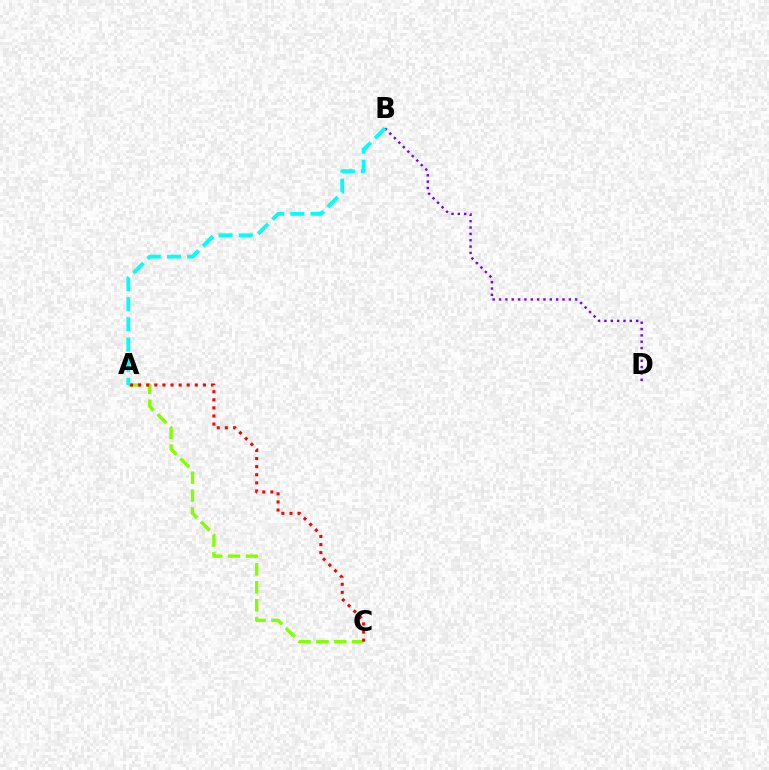{('A', 'C'): [{'color': '#84ff00', 'line_style': 'dashed', 'thickness': 2.44}, {'color': '#ff0000', 'line_style': 'dotted', 'thickness': 2.2}], ('B', 'D'): [{'color': '#7200ff', 'line_style': 'dotted', 'thickness': 1.72}], ('A', 'B'): [{'color': '#00fff6', 'line_style': 'dashed', 'thickness': 2.74}]}